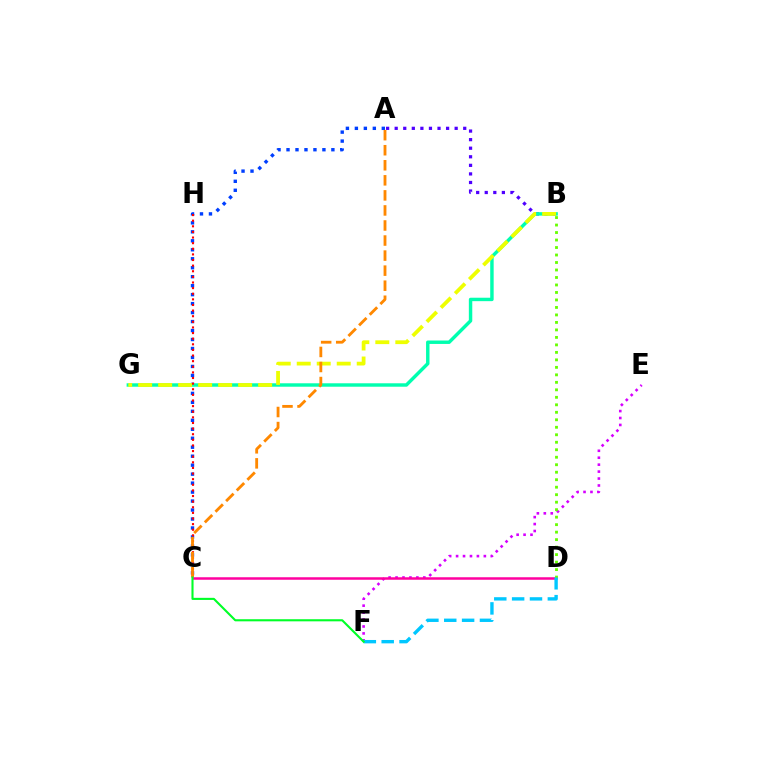{('A', 'B'): [{'color': '#4f00ff', 'line_style': 'dotted', 'thickness': 2.33}], ('A', 'C'): [{'color': '#003fff', 'line_style': 'dotted', 'thickness': 2.44}, {'color': '#ff8800', 'line_style': 'dashed', 'thickness': 2.04}], ('B', 'G'): [{'color': '#00ffaf', 'line_style': 'solid', 'thickness': 2.47}, {'color': '#eeff00', 'line_style': 'dashed', 'thickness': 2.72}], ('C', 'H'): [{'color': '#ff0000', 'line_style': 'dotted', 'thickness': 1.53}], ('E', 'F'): [{'color': '#d600ff', 'line_style': 'dotted', 'thickness': 1.89}], ('C', 'D'): [{'color': '#ff00a0', 'line_style': 'solid', 'thickness': 1.8}], ('B', 'D'): [{'color': '#66ff00', 'line_style': 'dotted', 'thickness': 2.04}], ('D', 'F'): [{'color': '#00c7ff', 'line_style': 'dashed', 'thickness': 2.43}], ('C', 'F'): [{'color': '#00ff27', 'line_style': 'solid', 'thickness': 1.51}]}